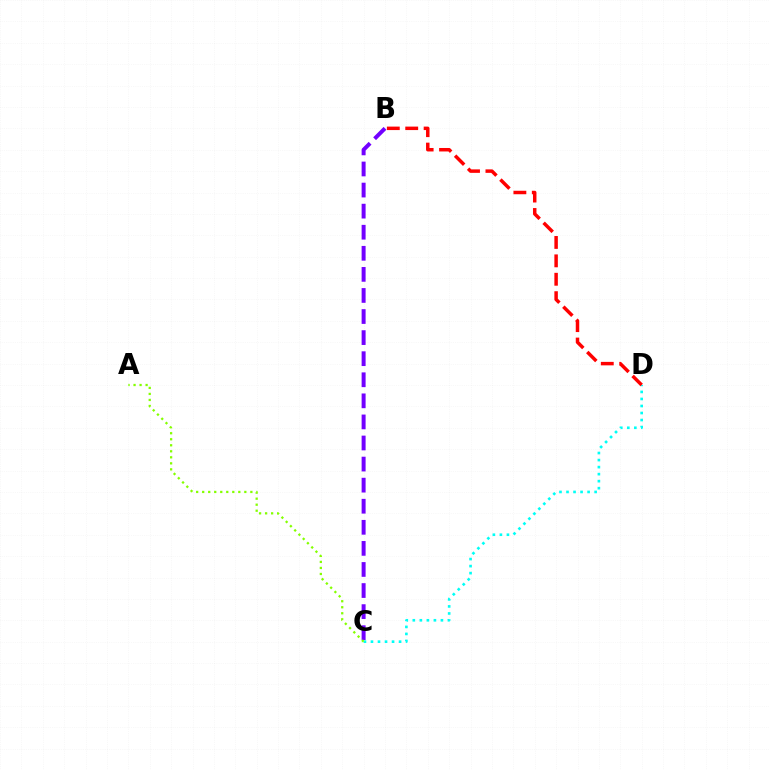{('B', 'C'): [{'color': '#7200ff', 'line_style': 'dashed', 'thickness': 2.86}], ('C', 'D'): [{'color': '#00fff6', 'line_style': 'dotted', 'thickness': 1.91}], ('B', 'D'): [{'color': '#ff0000', 'line_style': 'dashed', 'thickness': 2.5}], ('A', 'C'): [{'color': '#84ff00', 'line_style': 'dotted', 'thickness': 1.64}]}